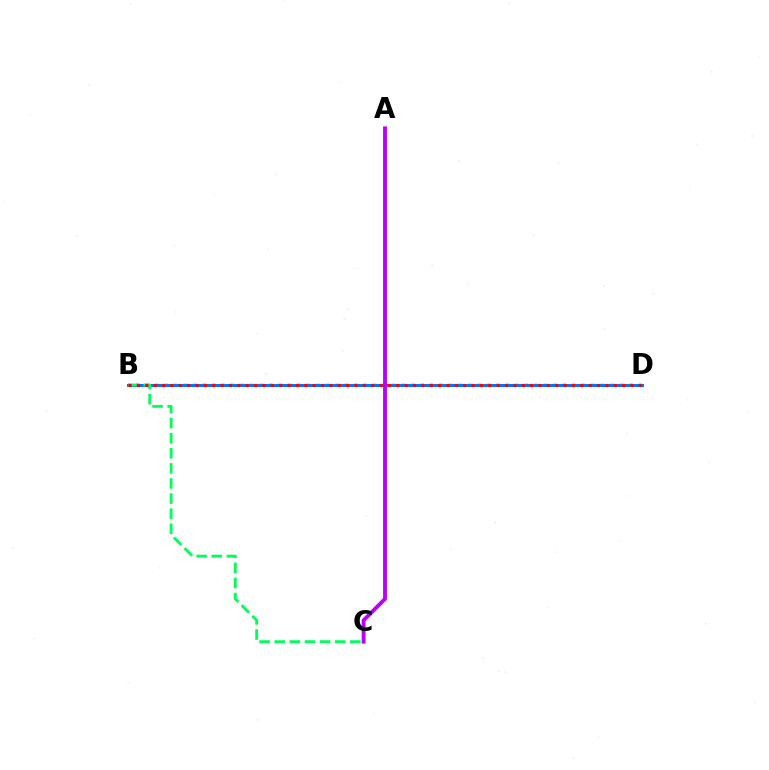{('B', 'D'): [{'color': '#d1ff00', 'line_style': 'dotted', 'thickness': 2.58}, {'color': '#0074ff', 'line_style': 'solid', 'thickness': 2.14}, {'color': '#ff0000', 'line_style': 'dotted', 'thickness': 2.27}], ('B', 'C'): [{'color': '#00ff5c', 'line_style': 'dashed', 'thickness': 2.05}], ('A', 'C'): [{'color': '#b900ff', 'line_style': 'solid', 'thickness': 2.78}]}